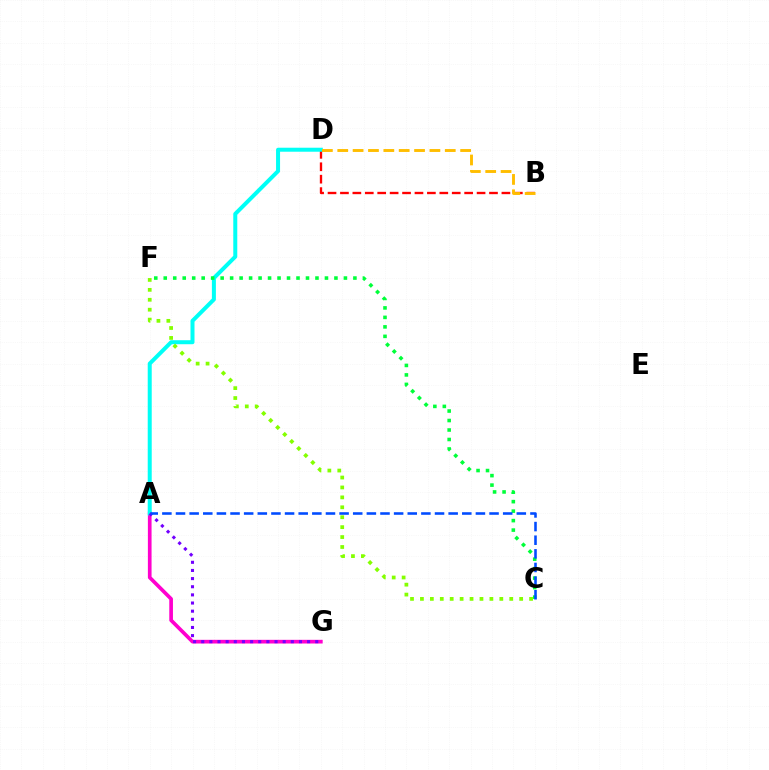{('A', 'G'): [{'color': '#ff00cf', 'line_style': 'solid', 'thickness': 2.65}, {'color': '#7200ff', 'line_style': 'dotted', 'thickness': 2.21}], ('B', 'D'): [{'color': '#ff0000', 'line_style': 'dashed', 'thickness': 1.69}, {'color': '#ffbd00', 'line_style': 'dashed', 'thickness': 2.09}], ('A', 'D'): [{'color': '#00fff6', 'line_style': 'solid', 'thickness': 2.88}], ('C', 'F'): [{'color': '#00ff39', 'line_style': 'dotted', 'thickness': 2.58}, {'color': '#84ff00', 'line_style': 'dotted', 'thickness': 2.7}], ('A', 'C'): [{'color': '#004bff', 'line_style': 'dashed', 'thickness': 1.85}]}